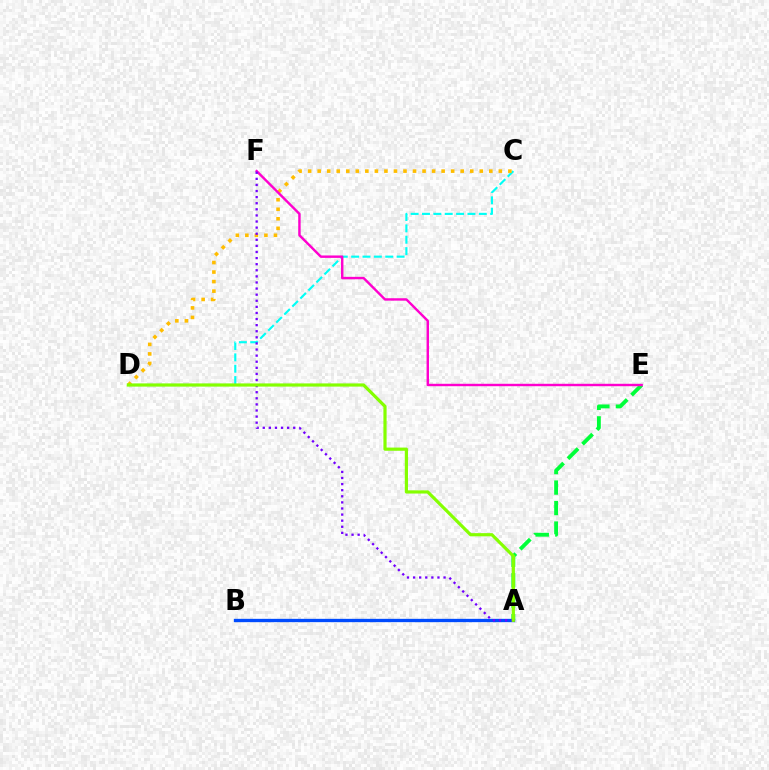{('A', 'B'): [{'color': '#ff0000', 'line_style': 'dashed', 'thickness': 1.92}, {'color': '#004bff', 'line_style': 'solid', 'thickness': 2.39}], ('C', 'D'): [{'color': '#00fff6', 'line_style': 'dashed', 'thickness': 1.54}, {'color': '#ffbd00', 'line_style': 'dotted', 'thickness': 2.59}], ('A', 'E'): [{'color': '#00ff39', 'line_style': 'dashed', 'thickness': 2.78}], ('E', 'F'): [{'color': '#ff00cf', 'line_style': 'solid', 'thickness': 1.74}], ('A', 'F'): [{'color': '#7200ff', 'line_style': 'dotted', 'thickness': 1.66}], ('A', 'D'): [{'color': '#84ff00', 'line_style': 'solid', 'thickness': 2.29}]}